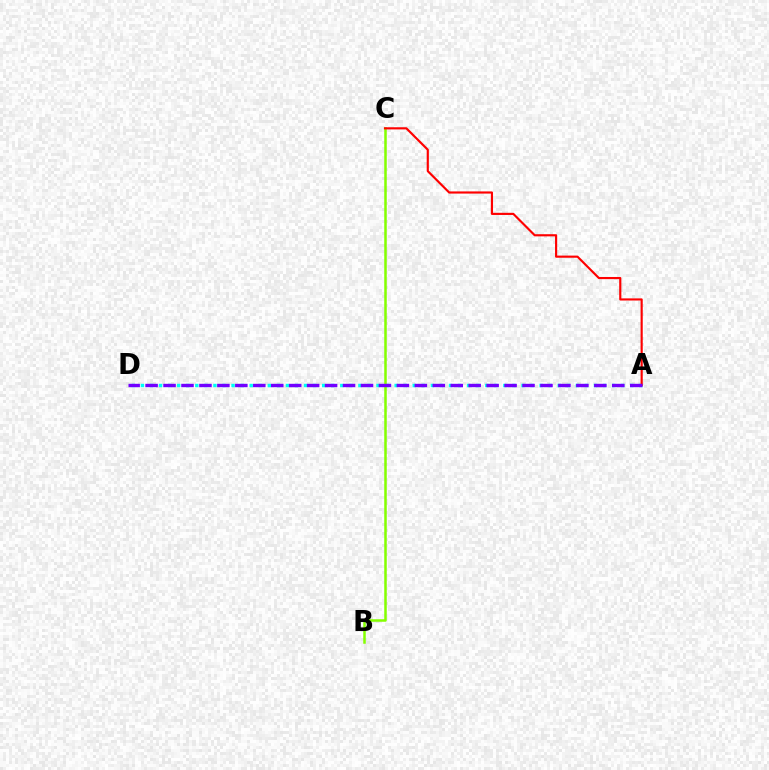{('A', 'D'): [{'color': '#00fff6', 'line_style': 'dotted', 'thickness': 2.46}, {'color': '#7200ff', 'line_style': 'dashed', 'thickness': 2.44}], ('B', 'C'): [{'color': '#84ff00', 'line_style': 'solid', 'thickness': 1.81}], ('A', 'C'): [{'color': '#ff0000', 'line_style': 'solid', 'thickness': 1.55}]}